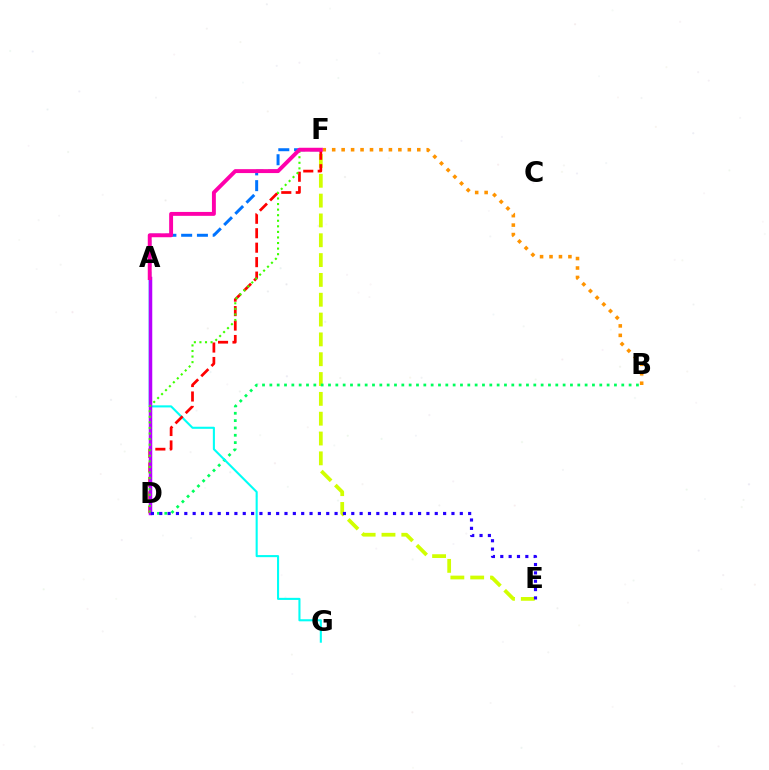{('B', 'F'): [{'color': '#ff9400', 'line_style': 'dotted', 'thickness': 2.57}], ('E', 'F'): [{'color': '#d1ff00', 'line_style': 'dashed', 'thickness': 2.69}], ('B', 'D'): [{'color': '#00ff5c', 'line_style': 'dotted', 'thickness': 1.99}], ('A', 'F'): [{'color': '#0074ff', 'line_style': 'dashed', 'thickness': 2.14}, {'color': '#ff00ac', 'line_style': 'solid', 'thickness': 2.82}], ('A', 'G'): [{'color': '#00fff6', 'line_style': 'solid', 'thickness': 1.51}], ('D', 'F'): [{'color': '#ff0000', 'line_style': 'dashed', 'thickness': 1.96}, {'color': '#3dff00', 'line_style': 'dotted', 'thickness': 1.51}], ('A', 'D'): [{'color': '#b900ff', 'line_style': 'solid', 'thickness': 2.52}], ('D', 'E'): [{'color': '#2500ff', 'line_style': 'dotted', 'thickness': 2.27}]}